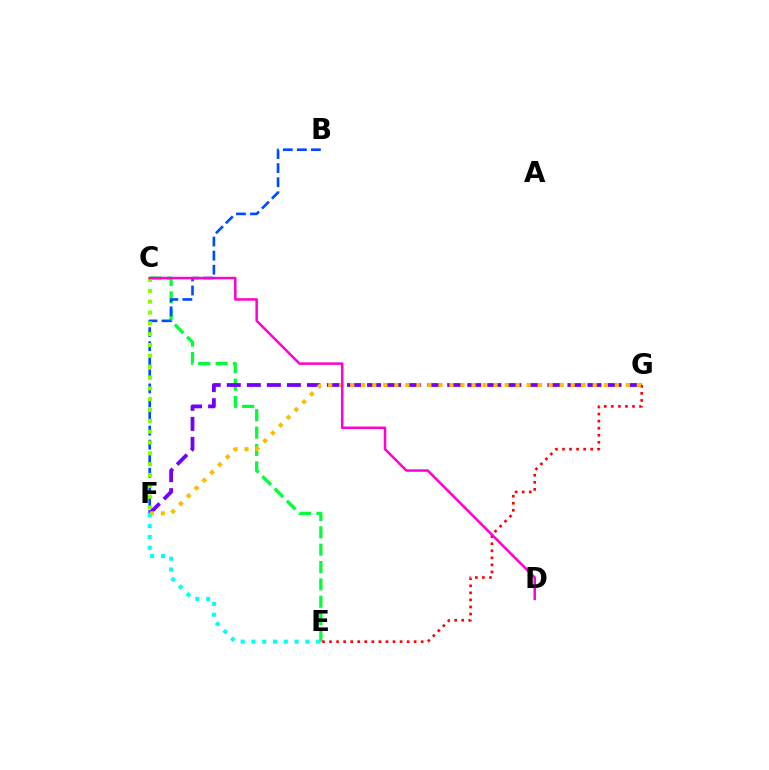{('C', 'E'): [{'color': '#00ff39', 'line_style': 'dashed', 'thickness': 2.36}], ('B', 'F'): [{'color': '#004bff', 'line_style': 'dashed', 'thickness': 1.91}], ('C', 'F'): [{'color': '#84ff00', 'line_style': 'dotted', 'thickness': 2.94}], ('F', 'G'): [{'color': '#7200ff', 'line_style': 'dashed', 'thickness': 2.72}, {'color': '#ffbd00', 'line_style': 'dotted', 'thickness': 3.0}], ('E', 'G'): [{'color': '#ff0000', 'line_style': 'dotted', 'thickness': 1.92}], ('E', 'F'): [{'color': '#00fff6', 'line_style': 'dotted', 'thickness': 2.93}], ('C', 'D'): [{'color': '#ff00cf', 'line_style': 'solid', 'thickness': 1.81}]}